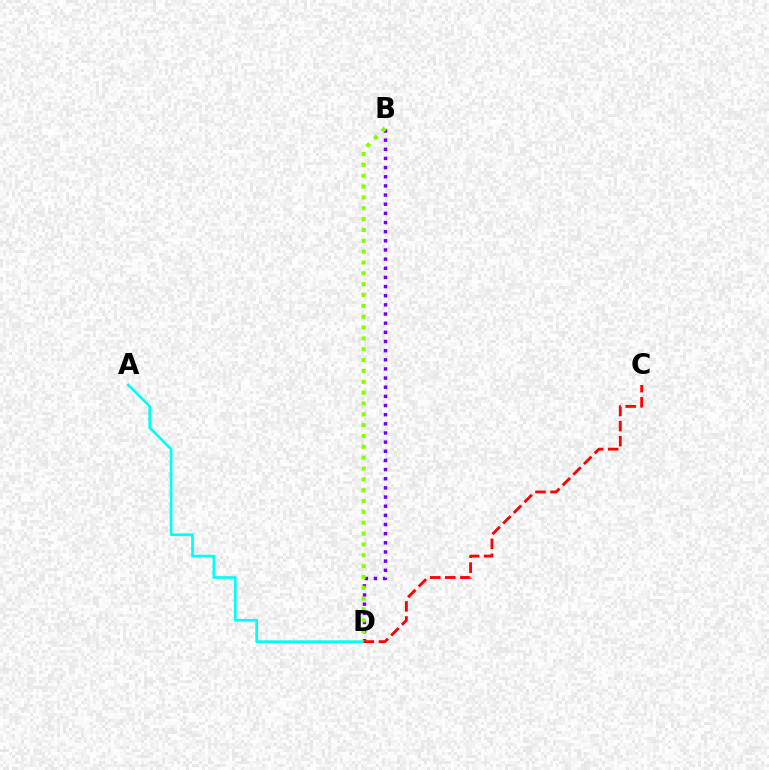{('B', 'D'): [{'color': '#7200ff', 'line_style': 'dotted', 'thickness': 2.49}, {'color': '#84ff00', 'line_style': 'dotted', 'thickness': 2.95}], ('A', 'D'): [{'color': '#00fff6', 'line_style': 'solid', 'thickness': 1.92}], ('C', 'D'): [{'color': '#ff0000', 'line_style': 'dashed', 'thickness': 2.05}]}